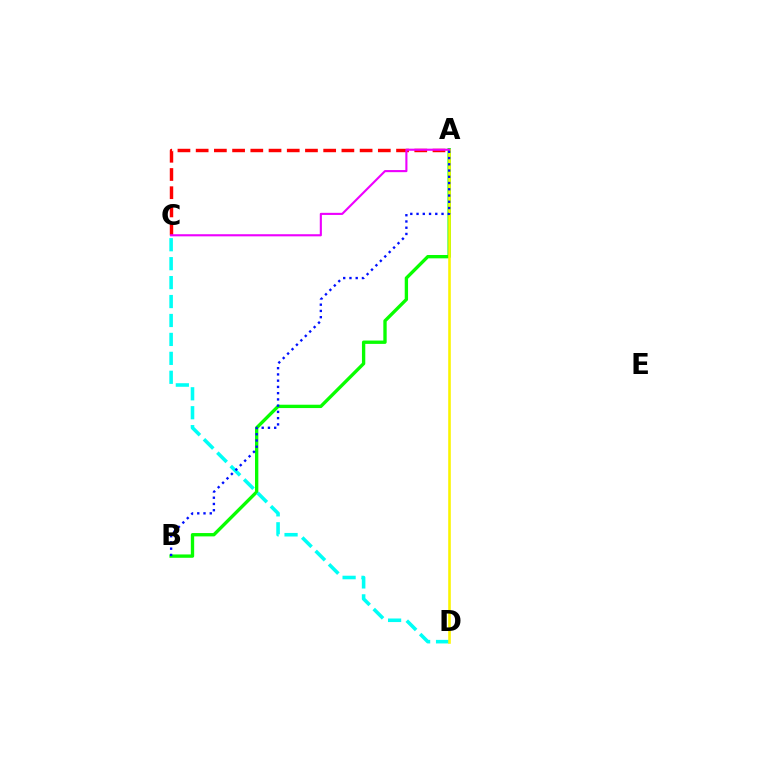{('A', 'B'): [{'color': '#08ff00', 'line_style': 'solid', 'thickness': 2.41}, {'color': '#0010ff', 'line_style': 'dotted', 'thickness': 1.7}], ('C', 'D'): [{'color': '#00fff6', 'line_style': 'dashed', 'thickness': 2.57}], ('A', 'C'): [{'color': '#ff0000', 'line_style': 'dashed', 'thickness': 2.47}, {'color': '#ee00ff', 'line_style': 'solid', 'thickness': 1.52}], ('A', 'D'): [{'color': '#fcf500', 'line_style': 'solid', 'thickness': 1.87}]}